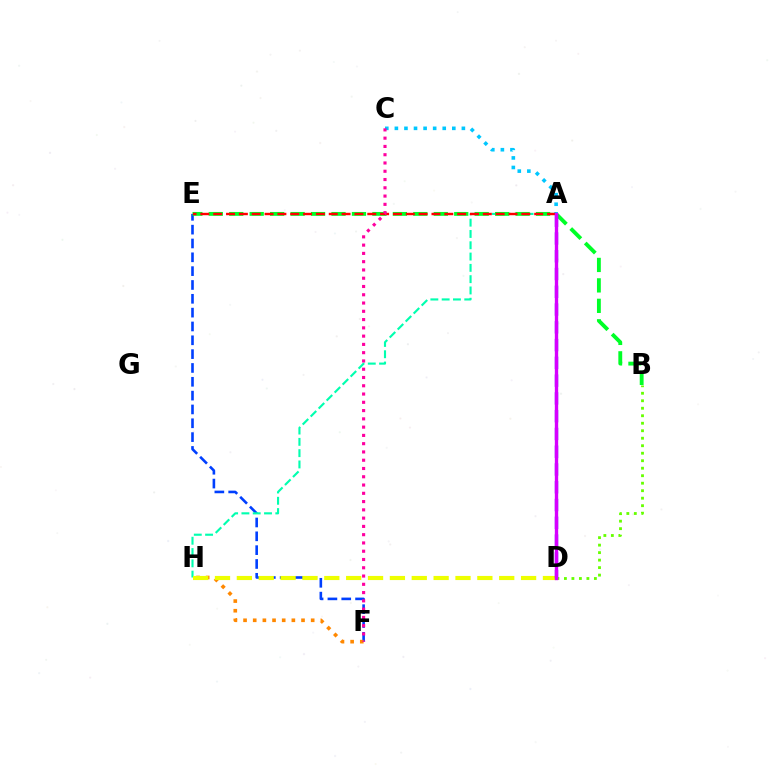{('E', 'F'): [{'color': '#003fff', 'line_style': 'dashed', 'thickness': 1.88}], ('A', 'H'): [{'color': '#00ffaf', 'line_style': 'dashed', 'thickness': 1.53}], ('F', 'H'): [{'color': '#ff8800', 'line_style': 'dotted', 'thickness': 2.62}], ('B', 'D'): [{'color': '#66ff00', 'line_style': 'dotted', 'thickness': 2.04}], ('B', 'E'): [{'color': '#00ff27', 'line_style': 'dashed', 'thickness': 2.78}], ('D', 'H'): [{'color': '#eeff00', 'line_style': 'dashed', 'thickness': 2.97}], ('A', 'C'): [{'color': '#00c7ff', 'line_style': 'dotted', 'thickness': 2.6}], ('A', 'E'): [{'color': '#ff0000', 'line_style': 'dashed', 'thickness': 1.74}], ('C', 'F'): [{'color': '#ff00a0', 'line_style': 'dotted', 'thickness': 2.25}], ('A', 'D'): [{'color': '#4f00ff', 'line_style': 'dashed', 'thickness': 2.41}, {'color': '#d600ff', 'line_style': 'solid', 'thickness': 2.41}]}